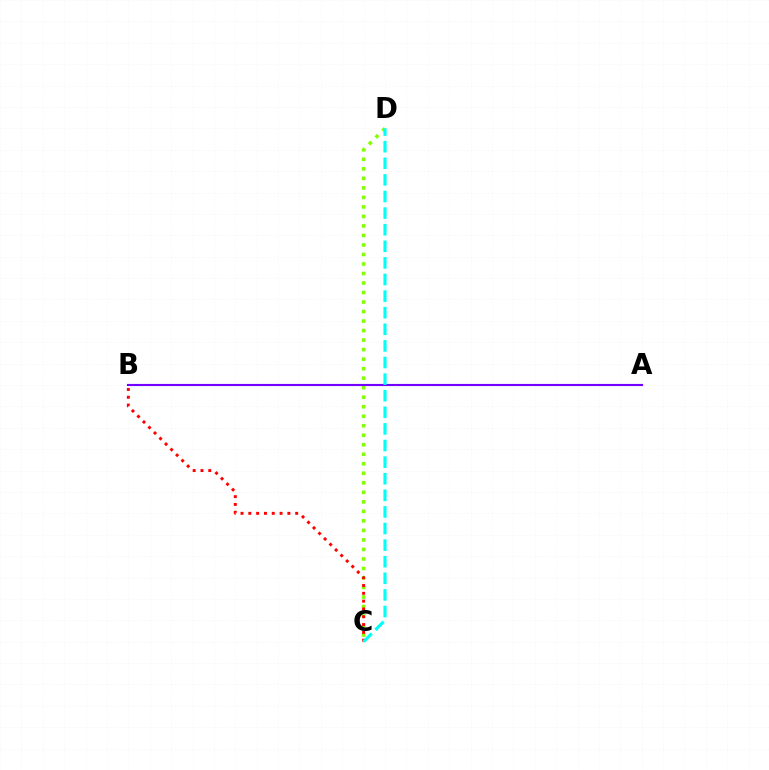{('C', 'D'): [{'color': '#84ff00', 'line_style': 'dotted', 'thickness': 2.59}, {'color': '#00fff6', 'line_style': 'dashed', 'thickness': 2.26}], ('B', 'C'): [{'color': '#ff0000', 'line_style': 'dotted', 'thickness': 2.12}], ('A', 'B'): [{'color': '#7200ff', 'line_style': 'solid', 'thickness': 1.54}]}